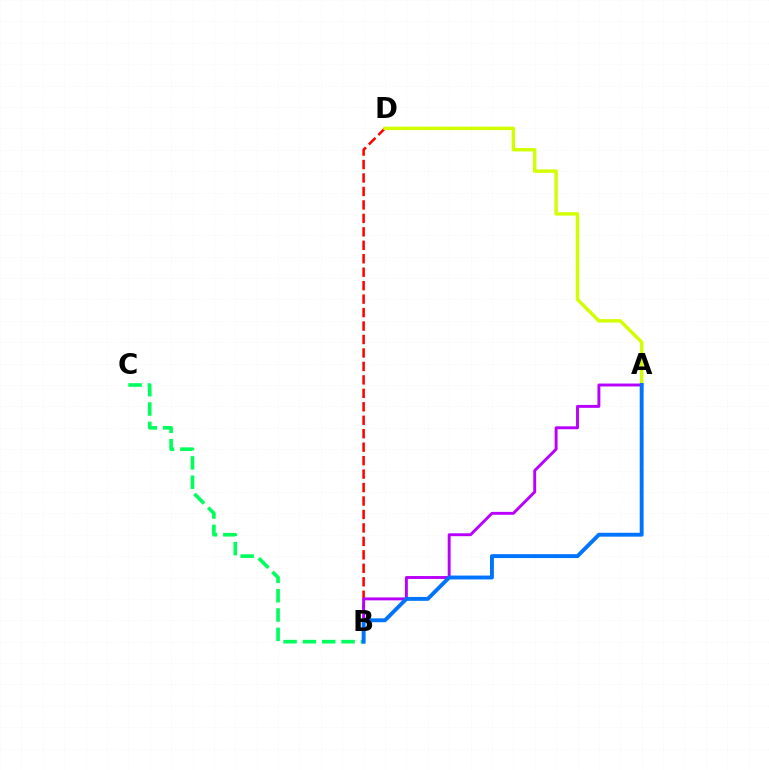{('B', 'D'): [{'color': '#ff0000', 'line_style': 'dashed', 'thickness': 1.83}], ('A', 'D'): [{'color': '#d1ff00', 'line_style': 'solid', 'thickness': 2.46}], ('B', 'C'): [{'color': '#00ff5c', 'line_style': 'dashed', 'thickness': 2.63}], ('A', 'B'): [{'color': '#b900ff', 'line_style': 'solid', 'thickness': 2.1}, {'color': '#0074ff', 'line_style': 'solid', 'thickness': 2.8}]}